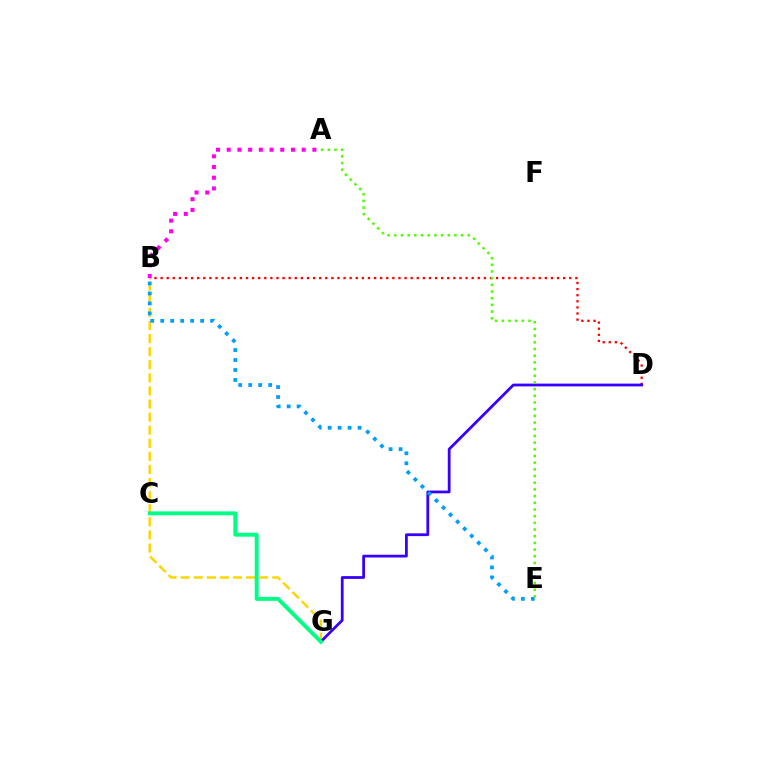{('B', 'G'): [{'color': '#ffd500', 'line_style': 'dashed', 'thickness': 1.78}], ('B', 'D'): [{'color': '#ff0000', 'line_style': 'dotted', 'thickness': 1.66}], ('D', 'G'): [{'color': '#3700ff', 'line_style': 'solid', 'thickness': 2.0}], ('A', 'B'): [{'color': '#ff00ed', 'line_style': 'dotted', 'thickness': 2.91}], ('B', 'E'): [{'color': '#009eff', 'line_style': 'dotted', 'thickness': 2.71}], ('A', 'E'): [{'color': '#4fff00', 'line_style': 'dotted', 'thickness': 1.82}], ('C', 'G'): [{'color': '#00ff86', 'line_style': 'solid', 'thickness': 2.83}]}